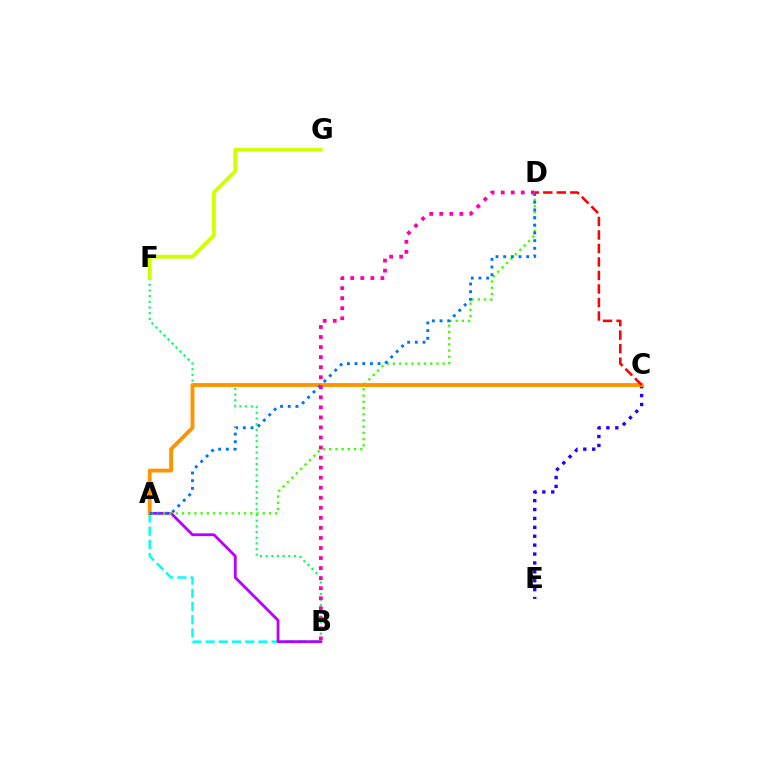{('A', 'B'): [{'color': '#00fff6', 'line_style': 'dashed', 'thickness': 1.79}, {'color': '#b900ff', 'line_style': 'solid', 'thickness': 2.01}], ('B', 'F'): [{'color': '#00ff5c', 'line_style': 'dotted', 'thickness': 1.54}], ('A', 'D'): [{'color': '#3dff00', 'line_style': 'dotted', 'thickness': 1.69}, {'color': '#0074ff', 'line_style': 'dotted', 'thickness': 2.09}], ('C', 'E'): [{'color': '#2500ff', 'line_style': 'dotted', 'thickness': 2.42}], ('A', 'C'): [{'color': '#ff9400', 'line_style': 'solid', 'thickness': 2.78}], ('C', 'D'): [{'color': '#ff0000', 'line_style': 'dashed', 'thickness': 1.83}], ('F', 'G'): [{'color': '#d1ff00', 'line_style': 'solid', 'thickness': 2.73}], ('B', 'D'): [{'color': '#ff00ac', 'line_style': 'dotted', 'thickness': 2.73}]}